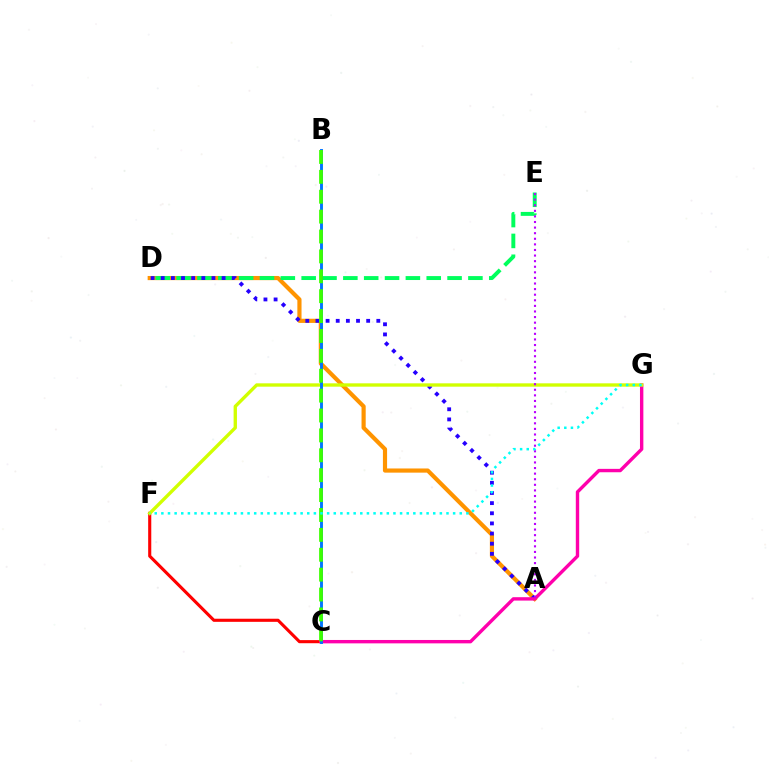{('A', 'D'): [{'color': '#ff9400', 'line_style': 'solid', 'thickness': 3.0}, {'color': '#2500ff', 'line_style': 'dotted', 'thickness': 2.76}], ('C', 'F'): [{'color': '#ff0000', 'line_style': 'solid', 'thickness': 2.24}], ('D', 'E'): [{'color': '#00ff5c', 'line_style': 'dashed', 'thickness': 2.83}], ('C', 'G'): [{'color': '#ff00ac', 'line_style': 'solid', 'thickness': 2.44}], ('F', 'G'): [{'color': '#d1ff00', 'line_style': 'solid', 'thickness': 2.41}, {'color': '#00fff6', 'line_style': 'dotted', 'thickness': 1.8}], ('A', 'E'): [{'color': '#b900ff', 'line_style': 'dotted', 'thickness': 1.52}], ('B', 'C'): [{'color': '#0074ff', 'line_style': 'solid', 'thickness': 2.09}, {'color': '#3dff00', 'line_style': 'dashed', 'thickness': 2.7}]}